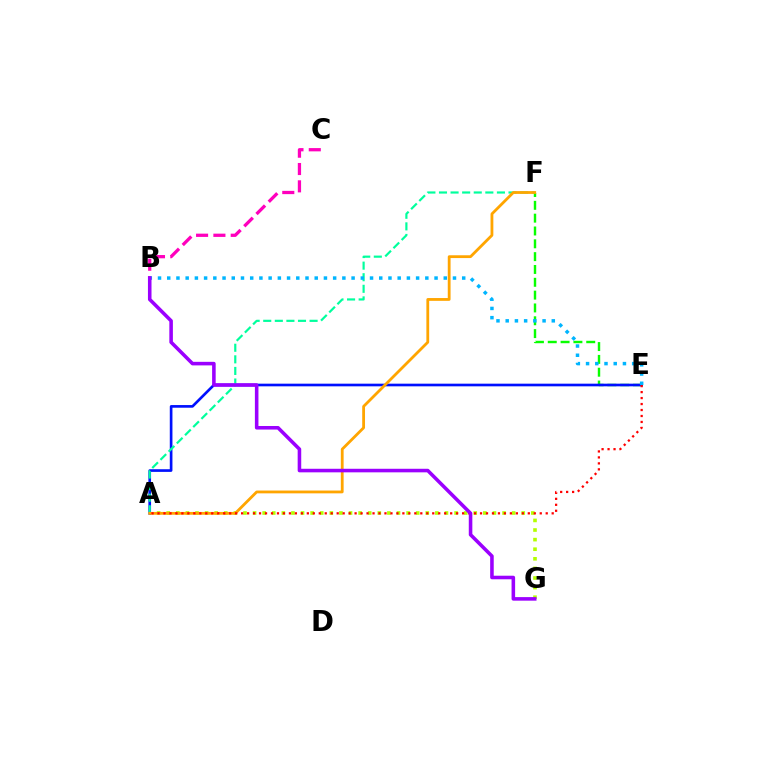{('A', 'G'): [{'color': '#b3ff00', 'line_style': 'dotted', 'thickness': 2.61}], ('E', 'F'): [{'color': '#08ff00', 'line_style': 'dashed', 'thickness': 1.74}], ('A', 'E'): [{'color': '#0010ff', 'line_style': 'solid', 'thickness': 1.91}, {'color': '#ff0000', 'line_style': 'dotted', 'thickness': 1.62}], ('A', 'F'): [{'color': '#00ff9d', 'line_style': 'dashed', 'thickness': 1.57}, {'color': '#ffa500', 'line_style': 'solid', 'thickness': 2.02}], ('B', 'C'): [{'color': '#ff00bd', 'line_style': 'dashed', 'thickness': 2.35}], ('B', 'E'): [{'color': '#00b5ff', 'line_style': 'dotted', 'thickness': 2.5}], ('B', 'G'): [{'color': '#9b00ff', 'line_style': 'solid', 'thickness': 2.56}]}